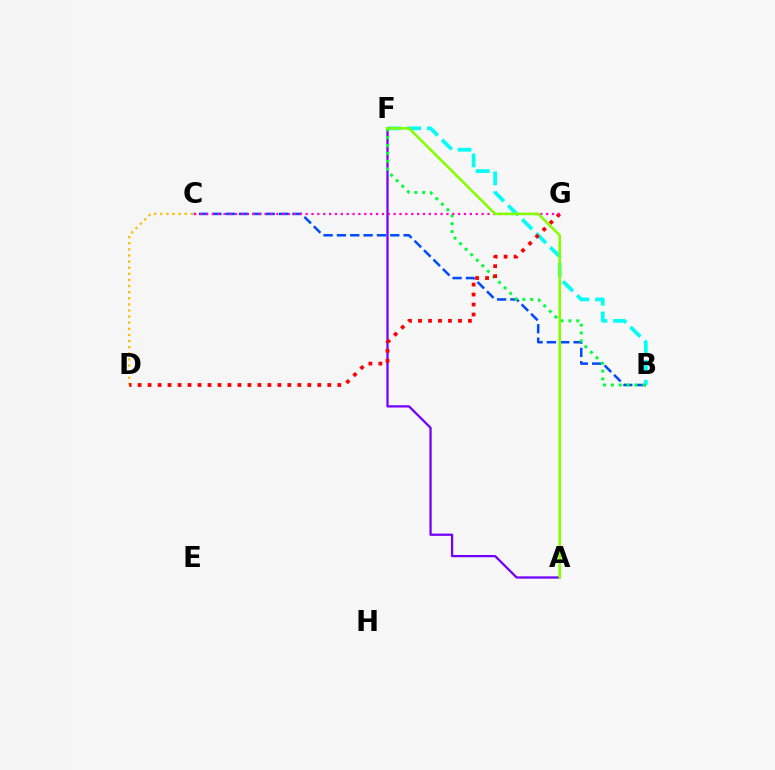{('A', 'F'): [{'color': '#7200ff', 'line_style': 'solid', 'thickness': 1.63}, {'color': '#84ff00', 'line_style': 'solid', 'thickness': 1.85}], ('B', 'C'): [{'color': '#004bff', 'line_style': 'dashed', 'thickness': 1.81}], ('B', 'F'): [{'color': '#00fff6', 'line_style': 'dashed', 'thickness': 2.68}, {'color': '#00ff39', 'line_style': 'dotted', 'thickness': 2.13}], ('C', 'D'): [{'color': '#ffbd00', 'line_style': 'dotted', 'thickness': 1.66}], ('D', 'G'): [{'color': '#ff0000', 'line_style': 'dotted', 'thickness': 2.71}], ('C', 'G'): [{'color': '#ff00cf', 'line_style': 'dotted', 'thickness': 1.59}]}